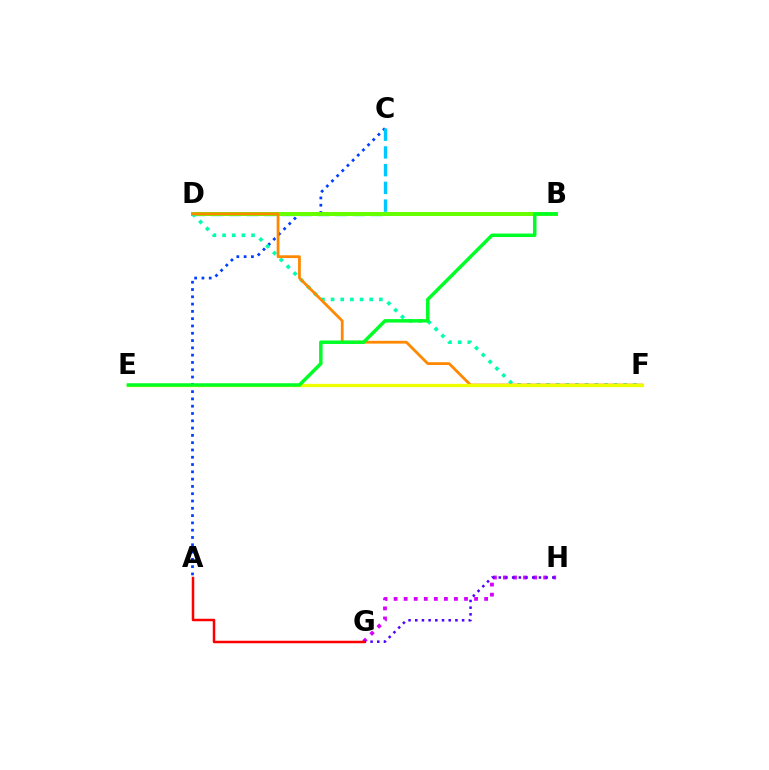{('A', 'C'): [{'color': '#003fff', 'line_style': 'dotted', 'thickness': 1.98}], ('C', 'D'): [{'color': '#00c7ff', 'line_style': 'dashed', 'thickness': 2.41}], ('B', 'D'): [{'color': '#ff00a0', 'line_style': 'solid', 'thickness': 2.87}, {'color': '#66ff00', 'line_style': 'solid', 'thickness': 2.86}], ('G', 'H'): [{'color': '#d600ff', 'line_style': 'dotted', 'thickness': 2.73}, {'color': '#4f00ff', 'line_style': 'dotted', 'thickness': 1.82}], ('D', 'F'): [{'color': '#00ffaf', 'line_style': 'dotted', 'thickness': 2.62}, {'color': '#ff8800', 'line_style': 'solid', 'thickness': 2.0}], ('A', 'G'): [{'color': '#ff0000', 'line_style': 'solid', 'thickness': 1.8}], ('E', 'F'): [{'color': '#eeff00', 'line_style': 'solid', 'thickness': 2.37}], ('B', 'E'): [{'color': '#00ff27', 'line_style': 'solid', 'thickness': 2.51}]}